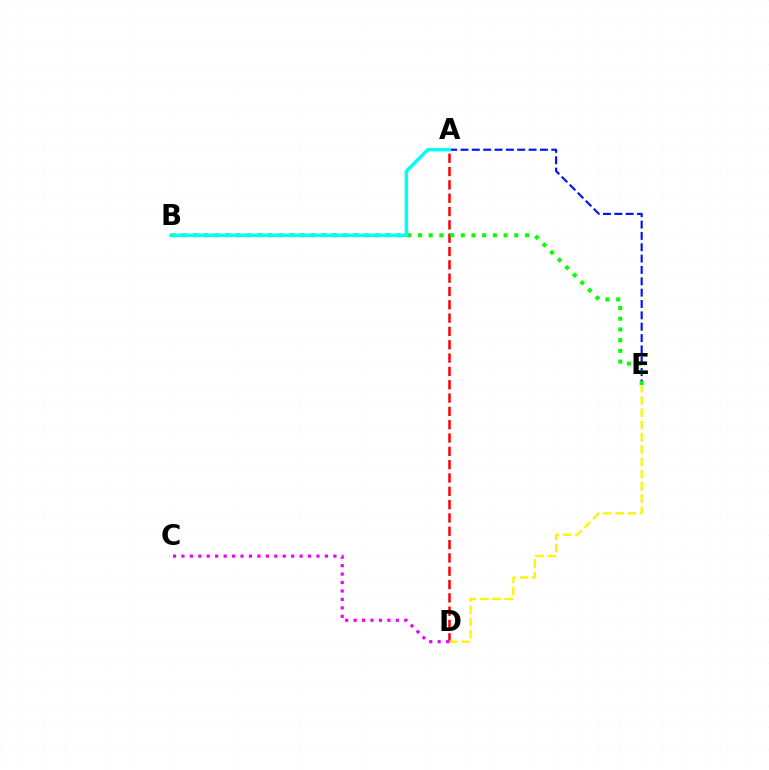{('A', 'D'): [{'color': '#ff0000', 'line_style': 'dashed', 'thickness': 1.81}], ('A', 'E'): [{'color': '#0010ff', 'line_style': 'dashed', 'thickness': 1.54}], ('B', 'E'): [{'color': '#08ff00', 'line_style': 'dotted', 'thickness': 2.91}], ('A', 'B'): [{'color': '#00fff6', 'line_style': 'solid', 'thickness': 2.51}], ('D', 'E'): [{'color': '#fcf500', 'line_style': 'dashed', 'thickness': 1.67}], ('C', 'D'): [{'color': '#ee00ff', 'line_style': 'dotted', 'thickness': 2.29}]}